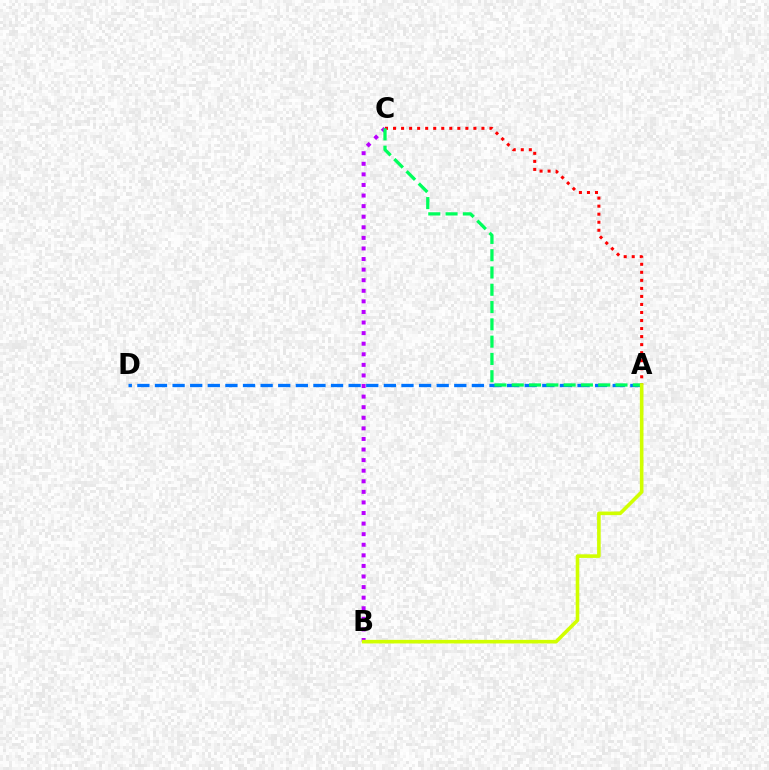{('A', 'D'): [{'color': '#0074ff', 'line_style': 'dashed', 'thickness': 2.39}], ('A', 'C'): [{'color': '#ff0000', 'line_style': 'dotted', 'thickness': 2.18}, {'color': '#00ff5c', 'line_style': 'dashed', 'thickness': 2.35}], ('B', 'C'): [{'color': '#b900ff', 'line_style': 'dotted', 'thickness': 2.88}], ('A', 'B'): [{'color': '#d1ff00', 'line_style': 'solid', 'thickness': 2.59}]}